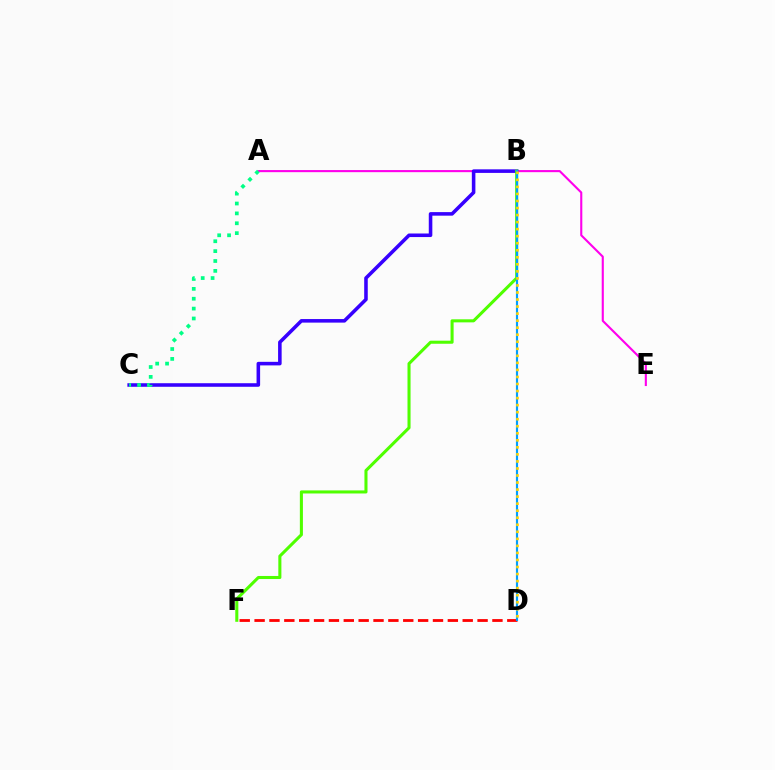{('D', 'F'): [{'color': '#ff0000', 'line_style': 'dashed', 'thickness': 2.02}], ('A', 'E'): [{'color': '#ff00ed', 'line_style': 'solid', 'thickness': 1.52}], ('B', 'C'): [{'color': '#3700ff', 'line_style': 'solid', 'thickness': 2.56}], ('A', 'C'): [{'color': '#00ff86', 'line_style': 'dotted', 'thickness': 2.68}], ('B', 'F'): [{'color': '#4fff00', 'line_style': 'solid', 'thickness': 2.2}], ('B', 'D'): [{'color': '#009eff', 'line_style': 'solid', 'thickness': 1.56}, {'color': '#ffd500', 'line_style': 'dotted', 'thickness': 1.91}]}